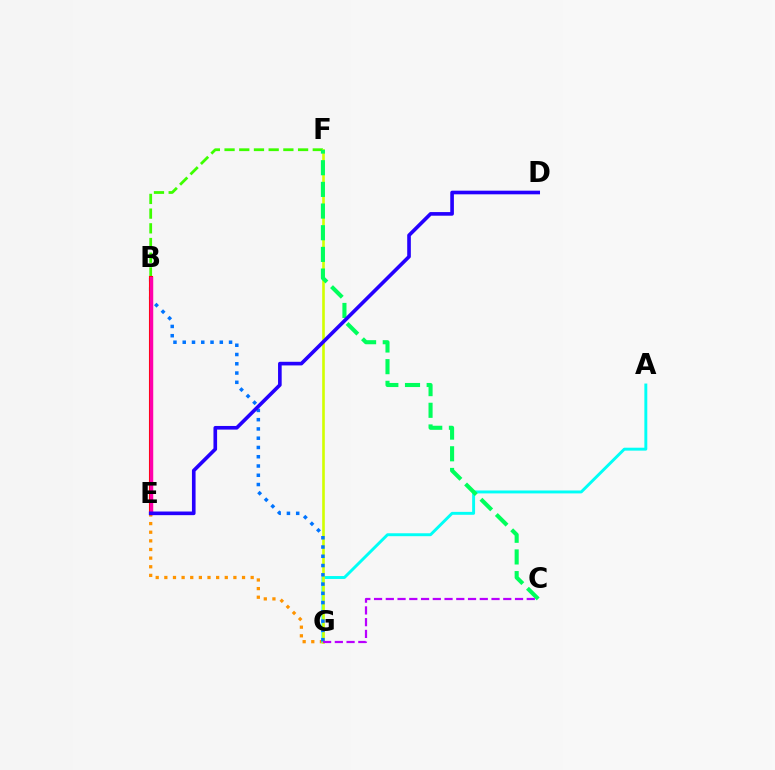{('E', 'G'): [{'color': '#ff9400', 'line_style': 'dotted', 'thickness': 2.35}], ('E', 'F'): [{'color': '#3dff00', 'line_style': 'dashed', 'thickness': 2.0}], ('A', 'G'): [{'color': '#00fff6', 'line_style': 'solid', 'thickness': 2.1}], ('F', 'G'): [{'color': '#d1ff00', 'line_style': 'solid', 'thickness': 1.9}], ('B', 'G'): [{'color': '#0074ff', 'line_style': 'dotted', 'thickness': 2.52}], ('B', 'E'): [{'color': '#ff0000', 'line_style': 'solid', 'thickness': 2.94}, {'color': '#ff00ac', 'line_style': 'solid', 'thickness': 2.43}], ('C', 'F'): [{'color': '#00ff5c', 'line_style': 'dashed', 'thickness': 2.94}], ('D', 'E'): [{'color': '#2500ff', 'line_style': 'solid', 'thickness': 2.62}], ('C', 'G'): [{'color': '#b900ff', 'line_style': 'dashed', 'thickness': 1.6}]}